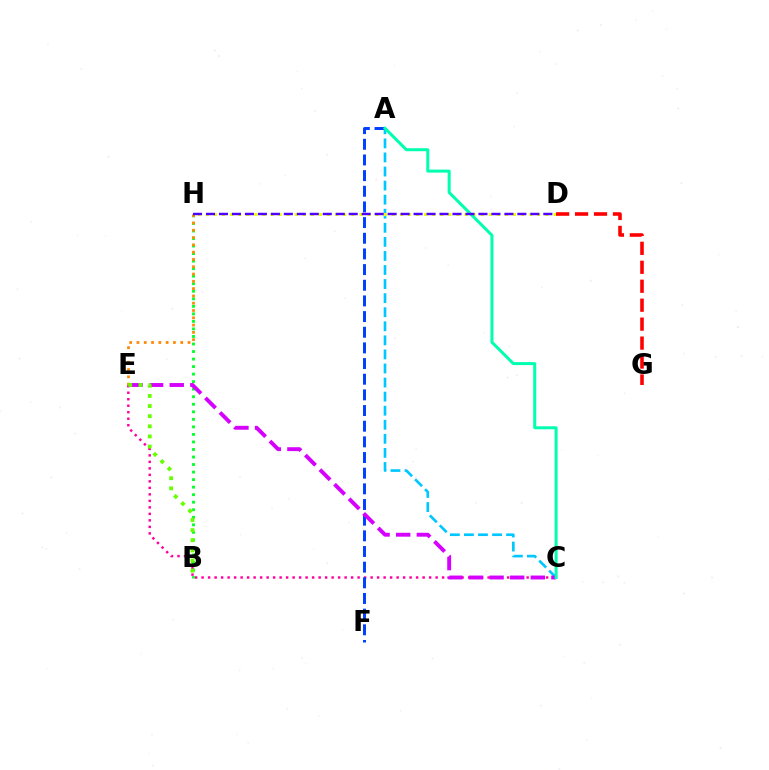{('A', 'C'): [{'color': '#00c7ff', 'line_style': 'dashed', 'thickness': 1.91}, {'color': '#00ffaf', 'line_style': 'solid', 'thickness': 2.17}], ('C', 'E'): [{'color': '#ff00a0', 'line_style': 'dotted', 'thickness': 1.77}, {'color': '#d600ff', 'line_style': 'dashed', 'thickness': 2.8}], ('A', 'F'): [{'color': '#003fff', 'line_style': 'dashed', 'thickness': 2.13}], ('B', 'H'): [{'color': '#00ff27', 'line_style': 'dotted', 'thickness': 2.05}], ('E', 'H'): [{'color': '#ff8800', 'line_style': 'dotted', 'thickness': 1.98}], ('D', 'H'): [{'color': '#eeff00', 'line_style': 'dotted', 'thickness': 2.2}, {'color': '#4f00ff', 'line_style': 'dashed', 'thickness': 1.76}], ('B', 'E'): [{'color': '#66ff00', 'line_style': 'dotted', 'thickness': 2.75}], ('D', 'G'): [{'color': '#ff0000', 'line_style': 'dashed', 'thickness': 2.57}]}